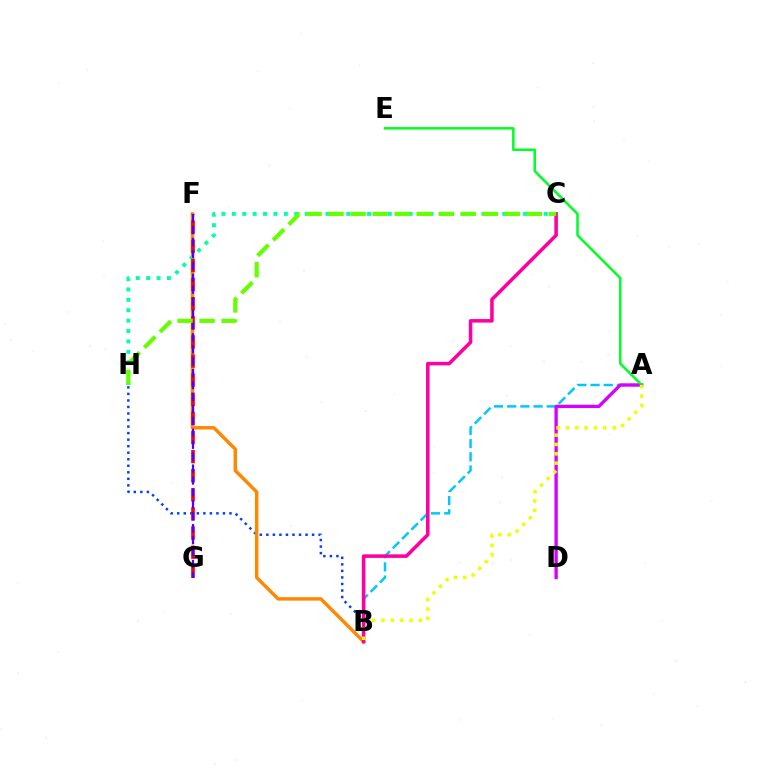{('B', 'H'): [{'color': '#003fff', 'line_style': 'dotted', 'thickness': 1.77}], ('A', 'B'): [{'color': '#00c7ff', 'line_style': 'dashed', 'thickness': 1.79}, {'color': '#eeff00', 'line_style': 'dotted', 'thickness': 2.54}], ('B', 'F'): [{'color': '#ff8800', 'line_style': 'solid', 'thickness': 2.48}], ('C', 'H'): [{'color': '#00ffaf', 'line_style': 'dotted', 'thickness': 2.83}, {'color': '#66ff00', 'line_style': 'dashed', 'thickness': 2.99}], ('A', 'D'): [{'color': '#d600ff', 'line_style': 'solid', 'thickness': 2.39}], ('F', 'G'): [{'color': '#ff0000', 'line_style': 'dashed', 'thickness': 2.6}, {'color': '#4f00ff', 'line_style': 'dashed', 'thickness': 1.62}], ('B', 'C'): [{'color': '#ff00a0', 'line_style': 'solid', 'thickness': 2.55}], ('A', 'E'): [{'color': '#00ff27', 'line_style': 'solid', 'thickness': 1.81}]}